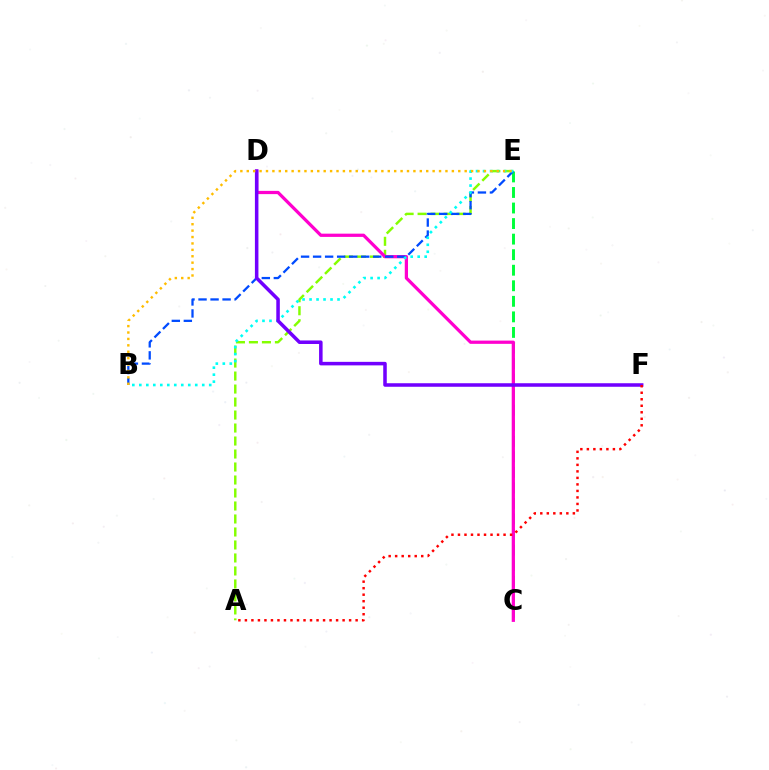{('A', 'E'): [{'color': '#84ff00', 'line_style': 'dashed', 'thickness': 1.77}], ('C', 'E'): [{'color': '#00ff39', 'line_style': 'dashed', 'thickness': 2.11}], ('C', 'D'): [{'color': '#ff00cf', 'line_style': 'solid', 'thickness': 2.34}], ('B', 'E'): [{'color': '#004bff', 'line_style': 'dashed', 'thickness': 1.63}, {'color': '#00fff6', 'line_style': 'dotted', 'thickness': 1.9}, {'color': '#ffbd00', 'line_style': 'dotted', 'thickness': 1.74}], ('D', 'F'): [{'color': '#7200ff', 'line_style': 'solid', 'thickness': 2.54}], ('A', 'F'): [{'color': '#ff0000', 'line_style': 'dotted', 'thickness': 1.77}]}